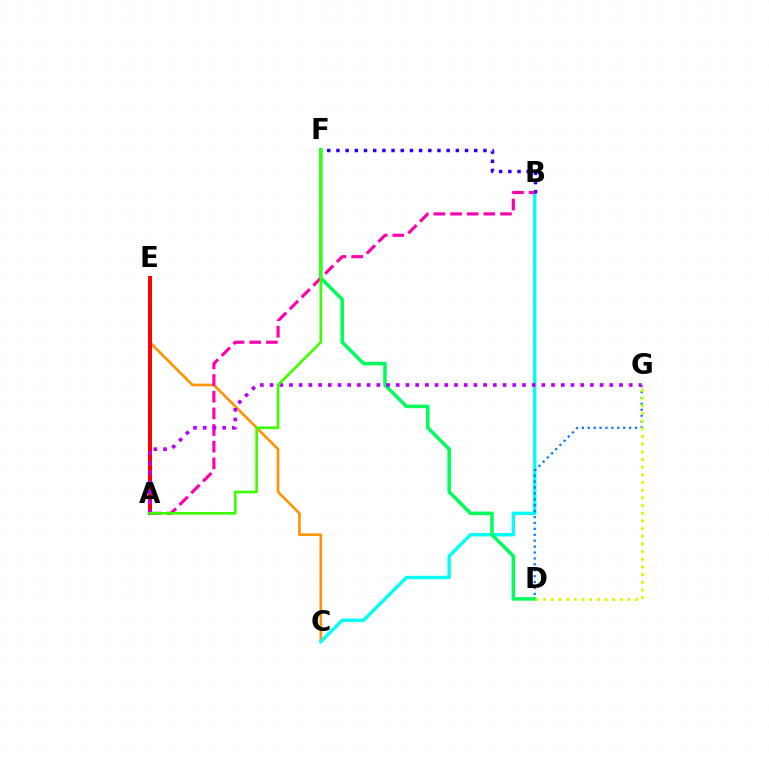{('C', 'E'): [{'color': '#ff9400', 'line_style': 'solid', 'thickness': 1.9}], ('B', 'C'): [{'color': '#00fff6', 'line_style': 'solid', 'thickness': 2.43}], ('D', 'F'): [{'color': '#00ff5c', 'line_style': 'solid', 'thickness': 2.55}], ('D', 'G'): [{'color': '#0074ff', 'line_style': 'dotted', 'thickness': 1.61}, {'color': '#d1ff00', 'line_style': 'dotted', 'thickness': 2.08}], ('B', 'F'): [{'color': '#2500ff', 'line_style': 'dotted', 'thickness': 2.5}], ('A', 'E'): [{'color': '#ff0000', 'line_style': 'solid', 'thickness': 2.86}], ('A', 'B'): [{'color': '#ff00ac', 'line_style': 'dashed', 'thickness': 2.26}], ('A', 'G'): [{'color': '#b900ff', 'line_style': 'dotted', 'thickness': 2.64}], ('A', 'F'): [{'color': '#3dff00', 'line_style': 'solid', 'thickness': 1.93}]}